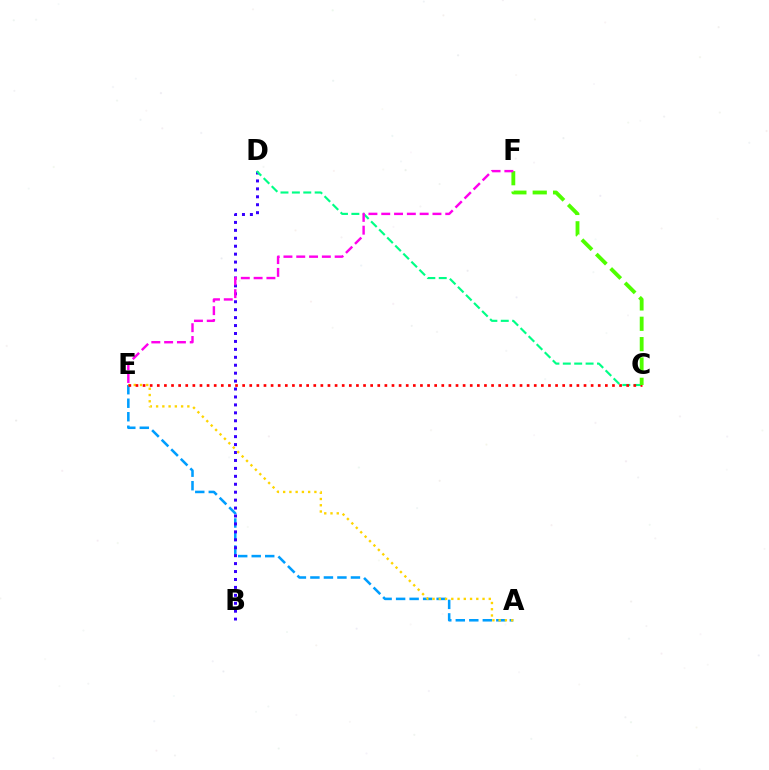{('A', 'E'): [{'color': '#009eff', 'line_style': 'dashed', 'thickness': 1.84}, {'color': '#ffd500', 'line_style': 'dotted', 'thickness': 1.7}], ('B', 'D'): [{'color': '#3700ff', 'line_style': 'dotted', 'thickness': 2.16}], ('C', 'D'): [{'color': '#00ff86', 'line_style': 'dashed', 'thickness': 1.55}], ('C', 'E'): [{'color': '#ff0000', 'line_style': 'dotted', 'thickness': 1.93}], ('C', 'F'): [{'color': '#4fff00', 'line_style': 'dashed', 'thickness': 2.76}], ('E', 'F'): [{'color': '#ff00ed', 'line_style': 'dashed', 'thickness': 1.74}]}